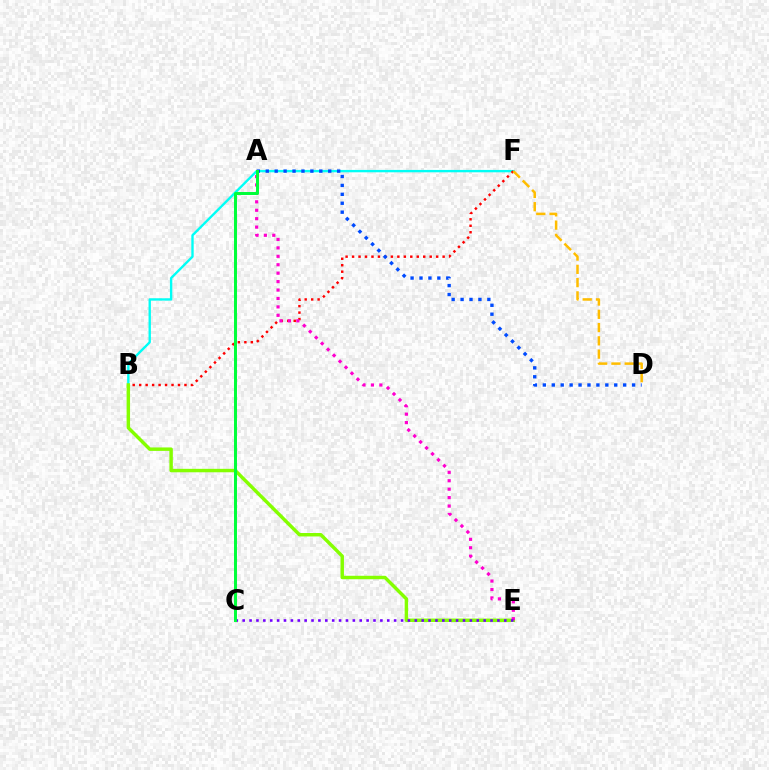{('B', 'F'): [{'color': '#00fff6', 'line_style': 'solid', 'thickness': 1.71}, {'color': '#ff0000', 'line_style': 'dotted', 'thickness': 1.76}], ('B', 'E'): [{'color': '#84ff00', 'line_style': 'solid', 'thickness': 2.48}], ('A', 'E'): [{'color': '#ff00cf', 'line_style': 'dotted', 'thickness': 2.29}], ('A', 'D'): [{'color': '#004bff', 'line_style': 'dotted', 'thickness': 2.42}], ('C', 'E'): [{'color': '#7200ff', 'line_style': 'dotted', 'thickness': 1.87}], ('A', 'C'): [{'color': '#00ff39', 'line_style': 'solid', 'thickness': 2.15}], ('D', 'F'): [{'color': '#ffbd00', 'line_style': 'dashed', 'thickness': 1.8}]}